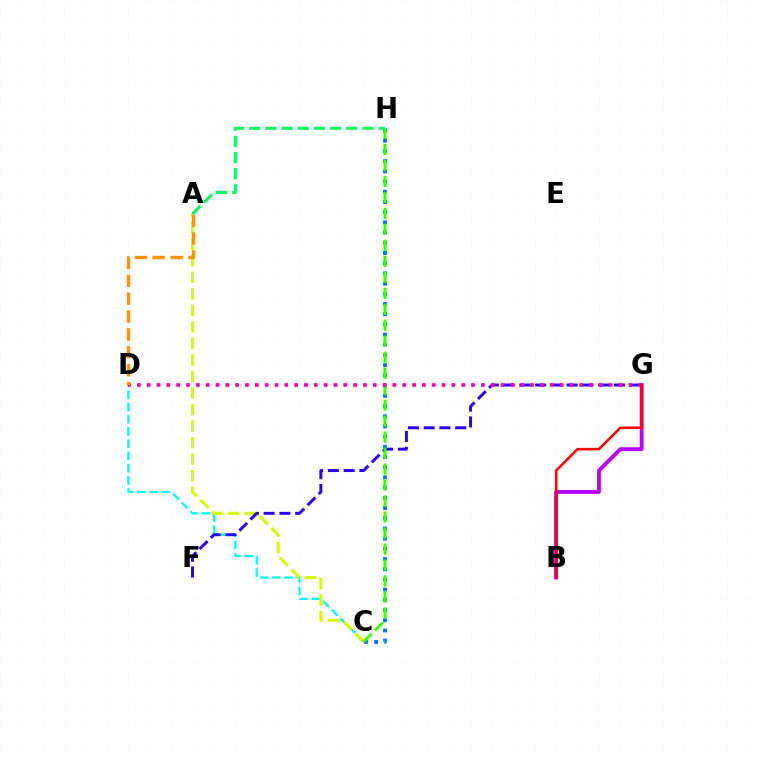{('C', 'D'): [{'color': '#00fff6', 'line_style': 'dashed', 'thickness': 1.66}], ('A', 'C'): [{'color': '#d1ff00', 'line_style': 'dashed', 'thickness': 2.25}], ('F', 'G'): [{'color': '#2500ff', 'line_style': 'dashed', 'thickness': 2.14}], ('C', 'H'): [{'color': '#0074ff', 'line_style': 'dotted', 'thickness': 2.77}, {'color': '#3dff00', 'line_style': 'dashed', 'thickness': 2.17}], ('B', 'G'): [{'color': '#b900ff', 'line_style': 'solid', 'thickness': 2.77}, {'color': '#ff0000', 'line_style': 'solid', 'thickness': 1.85}], ('D', 'G'): [{'color': '#ff00ac', 'line_style': 'dotted', 'thickness': 2.67}], ('A', 'D'): [{'color': '#ff9400', 'line_style': 'dashed', 'thickness': 2.43}], ('A', 'H'): [{'color': '#00ff5c', 'line_style': 'dashed', 'thickness': 2.2}]}